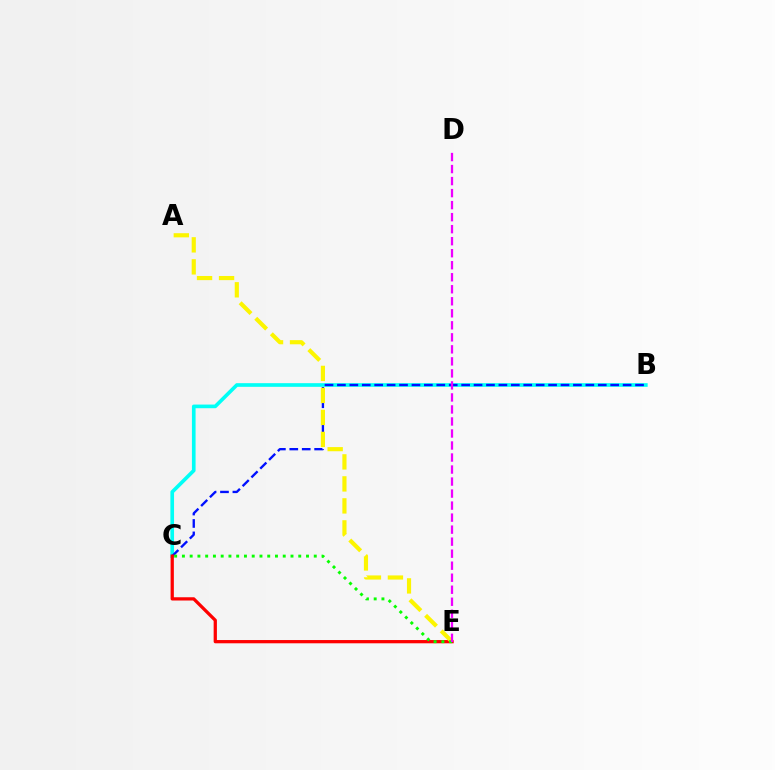{('B', 'C'): [{'color': '#00fff6', 'line_style': 'solid', 'thickness': 2.63}, {'color': '#0010ff', 'line_style': 'dashed', 'thickness': 1.69}], ('C', 'E'): [{'color': '#ff0000', 'line_style': 'solid', 'thickness': 2.34}, {'color': '#08ff00', 'line_style': 'dotted', 'thickness': 2.11}], ('A', 'E'): [{'color': '#fcf500', 'line_style': 'dashed', 'thickness': 2.99}], ('D', 'E'): [{'color': '#ee00ff', 'line_style': 'dashed', 'thickness': 1.63}]}